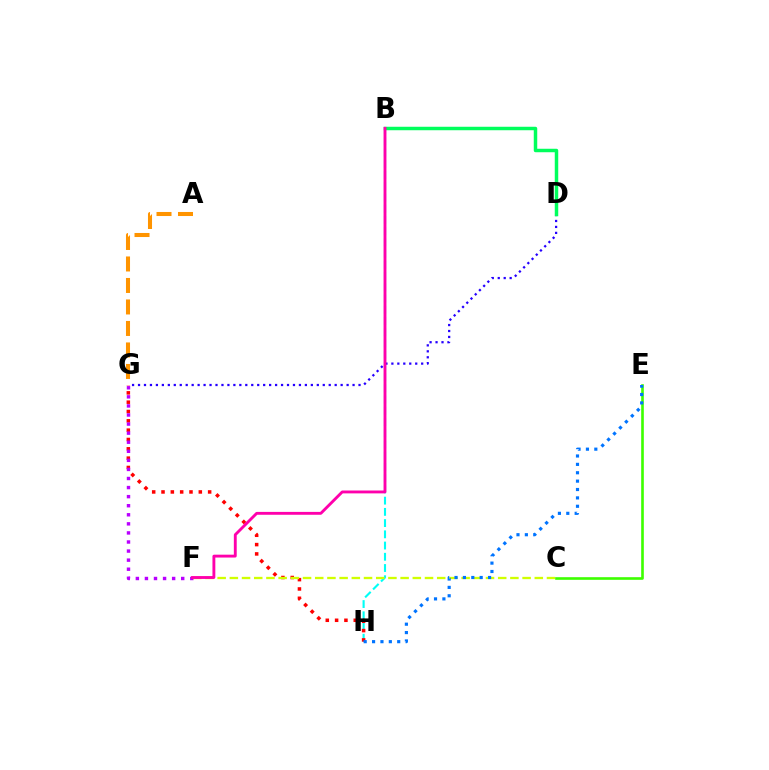{('B', 'H'): [{'color': '#00fff6', 'line_style': 'dashed', 'thickness': 1.53}], ('G', 'H'): [{'color': '#ff0000', 'line_style': 'dotted', 'thickness': 2.53}], ('D', 'G'): [{'color': '#2500ff', 'line_style': 'dotted', 'thickness': 1.62}], ('F', 'G'): [{'color': '#b900ff', 'line_style': 'dotted', 'thickness': 2.46}], ('B', 'D'): [{'color': '#00ff5c', 'line_style': 'solid', 'thickness': 2.5}], ('C', 'F'): [{'color': '#d1ff00', 'line_style': 'dashed', 'thickness': 1.66}], ('C', 'E'): [{'color': '#3dff00', 'line_style': 'solid', 'thickness': 1.89}], ('B', 'F'): [{'color': '#ff00ac', 'line_style': 'solid', 'thickness': 2.07}], ('E', 'H'): [{'color': '#0074ff', 'line_style': 'dotted', 'thickness': 2.28}], ('A', 'G'): [{'color': '#ff9400', 'line_style': 'dashed', 'thickness': 2.92}]}